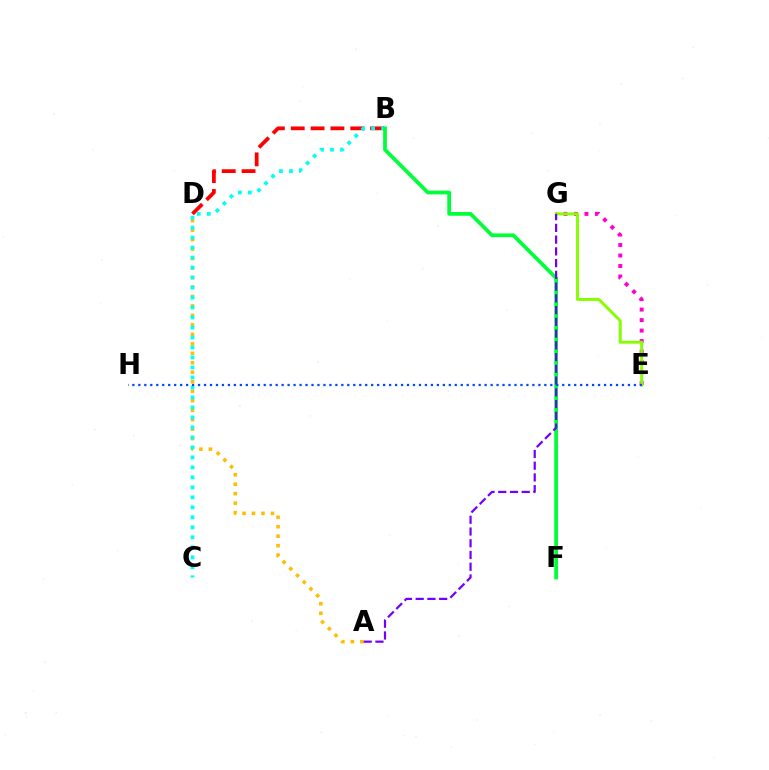{('A', 'D'): [{'color': '#ffbd00', 'line_style': 'dotted', 'thickness': 2.58}], ('E', 'G'): [{'color': '#ff00cf', 'line_style': 'dotted', 'thickness': 2.85}, {'color': '#84ff00', 'line_style': 'solid', 'thickness': 2.11}], ('B', 'D'): [{'color': '#ff0000', 'line_style': 'dashed', 'thickness': 2.7}], ('B', 'C'): [{'color': '#00fff6', 'line_style': 'dotted', 'thickness': 2.71}], ('B', 'F'): [{'color': '#00ff39', 'line_style': 'solid', 'thickness': 2.7}], ('A', 'G'): [{'color': '#7200ff', 'line_style': 'dashed', 'thickness': 1.6}], ('E', 'H'): [{'color': '#004bff', 'line_style': 'dotted', 'thickness': 1.62}]}